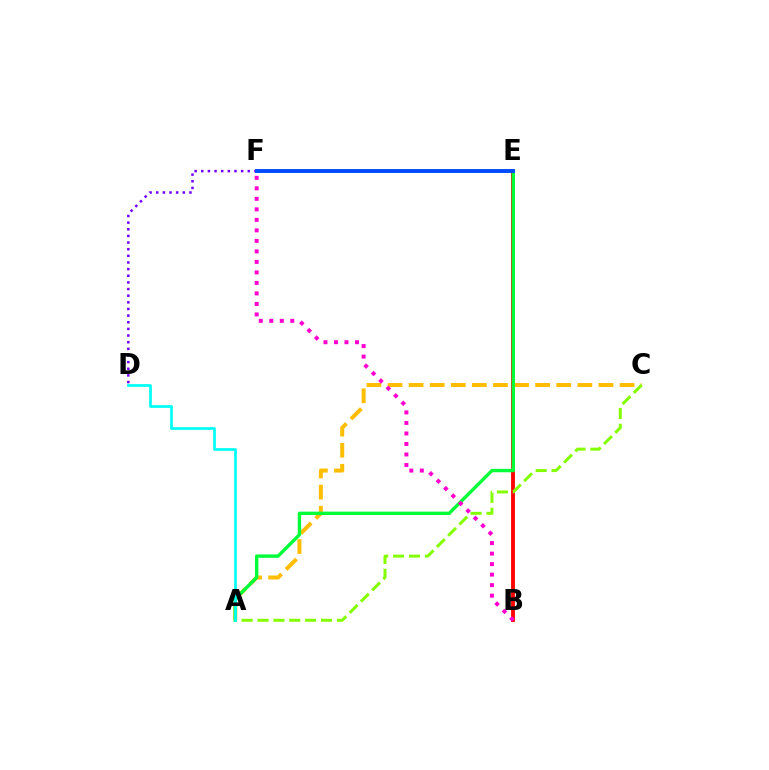{('B', 'E'): [{'color': '#ff0000', 'line_style': 'solid', 'thickness': 2.76}], ('A', 'C'): [{'color': '#ffbd00', 'line_style': 'dashed', 'thickness': 2.87}, {'color': '#84ff00', 'line_style': 'dashed', 'thickness': 2.16}], ('A', 'E'): [{'color': '#00ff39', 'line_style': 'solid', 'thickness': 2.43}], ('B', 'F'): [{'color': '#ff00cf', 'line_style': 'dotted', 'thickness': 2.85}], ('A', 'D'): [{'color': '#00fff6', 'line_style': 'solid', 'thickness': 1.95}], ('D', 'F'): [{'color': '#7200ff', 'line_style': 'dotted', 'thickness': 1.8}], ('E', 'F'): [{'color': '#004bff', 'line_style': 'solid', 'thickness': 2.82}]}